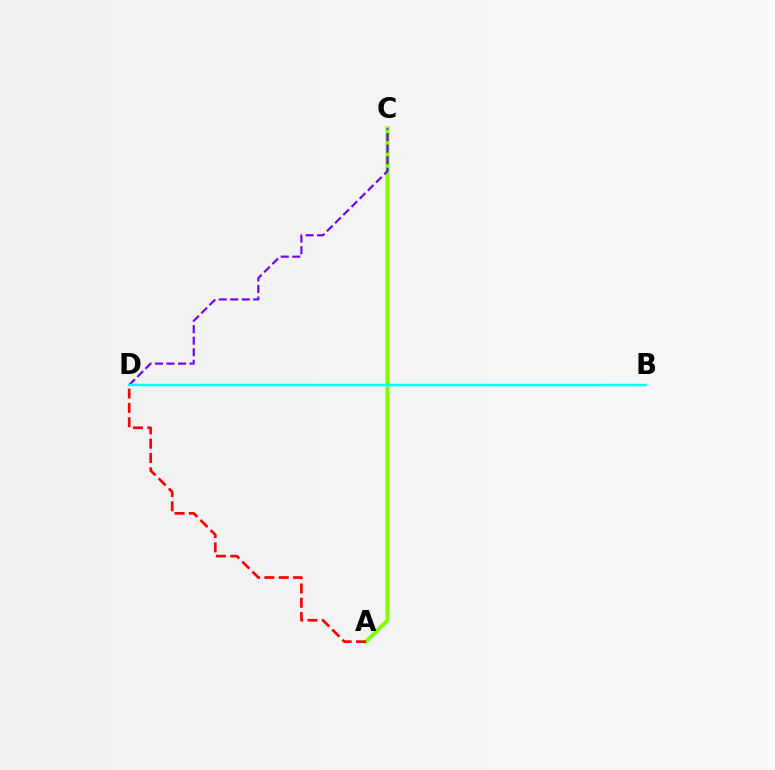{('A', 'C'): [{'color': '#84ff00', 'line_style': 'solid', 'thickness': 2.9}], ('C', 'D'): [{'color': '#7200ff', 'line_style': 'dashed', 'thickness': 1.57}], ('A', 'D'): [{'color': '#ff0000', 'line_style': 'dashed', 'thickness': 1.95}], ('B', 'D'): [{'color': '#00fff6', 'line_style': 'solid', 'thickness': 1.78}]}